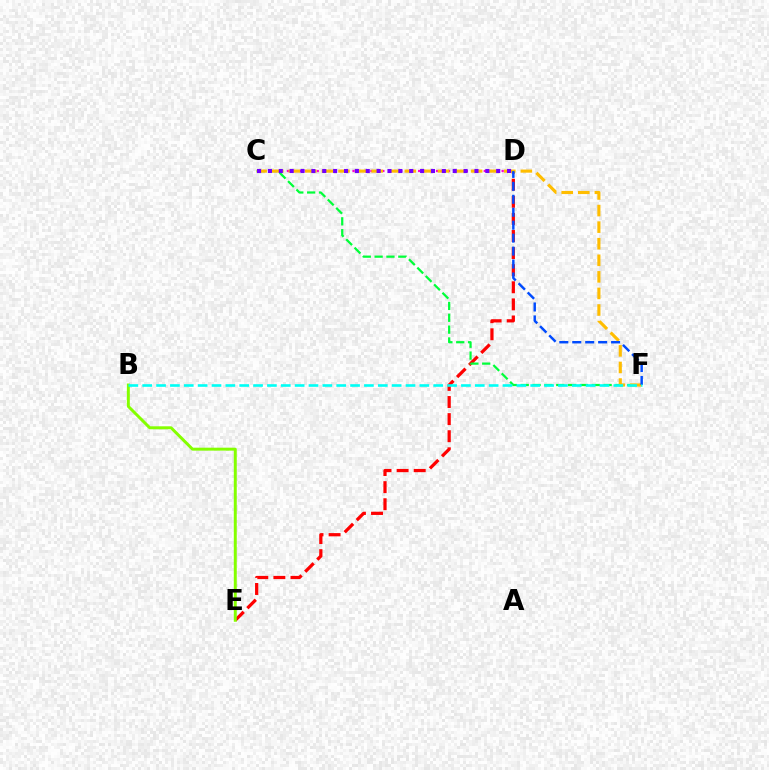{('C', 'D'): [{'color': '#ff00cf', 'line_style': 'dotted', 'thickness': 1.62}, {'color': '#7200ff', 'line_style': 'dotted', 'thickness': 2.95}], ('D', 'E'): [{'color': '#ff0000', 'line_style': 'dashed', 'thickness': 2.32}], ('C', 'F'): [{'color': '#00ff39', 'line_style': 'dashed', 'thickness': 1.61}, {'color': '#ffbd00', 'line_style': 'dashed', 'thickness': 2.25}], ('B', 'E'): [{'color': '#84ff00', 'line_style': 'solid', 'thickness': 2.13}], ('D', 'F'): [{'color': '#004bff', 'line_style': 'dashed', 'thickness': 1.76}], ('B', 'F'): [{'color': '#00fff6', 'line_style': 'dashed', 'thickness': 1.88}]}